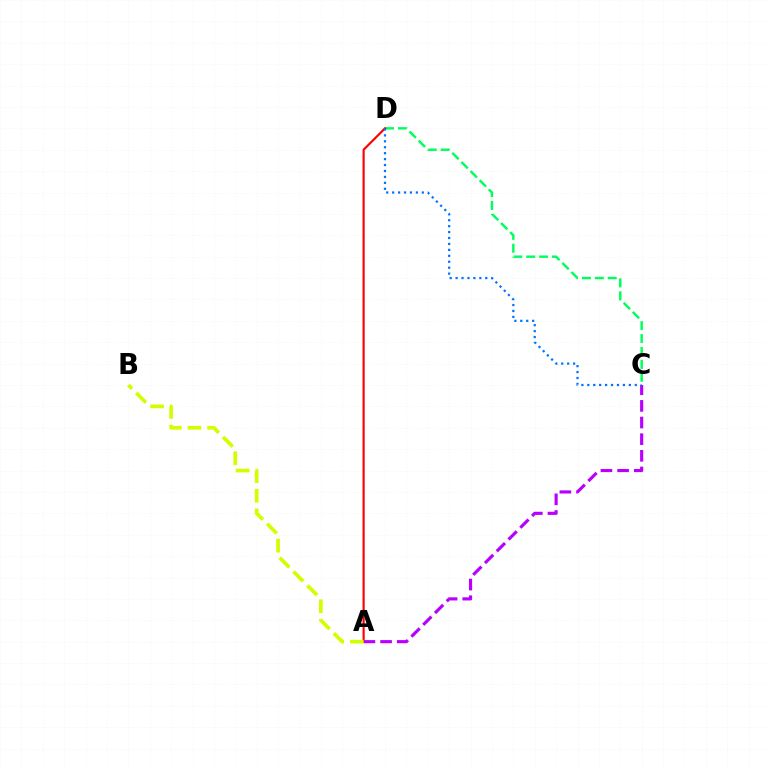{('C', 'D'): [{'color': '#00ff5c', 'line_style': 'dashed', 'thickness': 1.75}, {'color': '#0074ff', 'line_style': 'dotted', 'thickness': 1.61}], ('A', 'D'): [{'color': '#ff0000', 'line_style': 'solid', 'thickness': 1.54}], ('A', 'C'): [{'color': '#b900ff', 'line_style': 'dashed', 'thickness': 2.26}], ('A', 'B'): [{'color': '#d1ff00', 'line_style': 'dashed', 'thickness': 2.66}]}